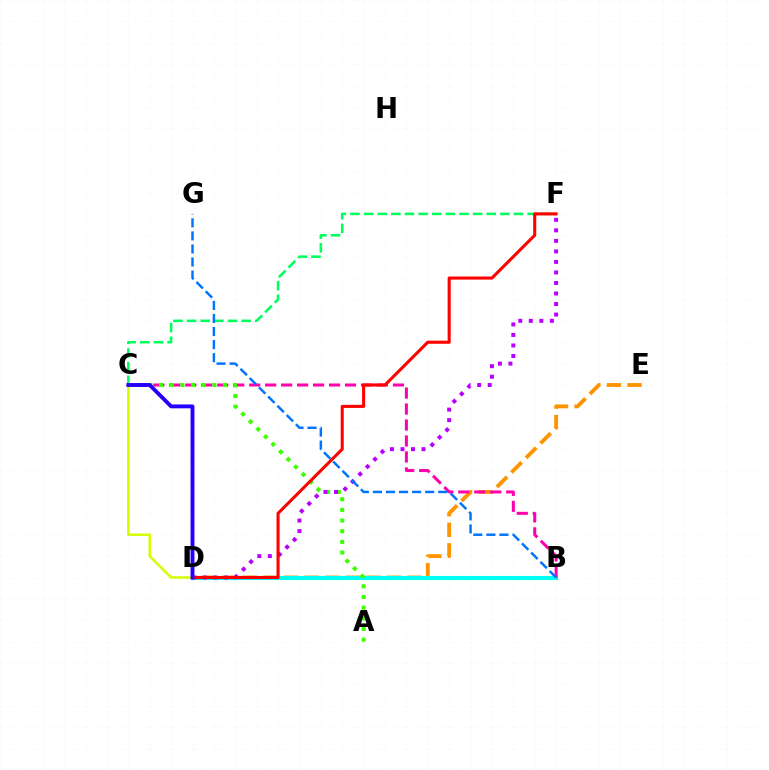{('D', 'E'): [{'color': '#ff9400', 'line_style': 'dashed', 'thickness': 2.79}], ('C', 'F'): [{'color': '#00ff5c', 'line_style': 'dashed', 'thickness': 1.85}], ('B', 'D'): [{'color': '#00fff6', 'line_style': 'solid', 'thickness': 2.96}], ('B', 'C'): [{'color': '#ff00ac', 'line_style': 'dashed', 'thickness': 2.17}], ('A', 'C'): [{'color': '#3dff00', 'line_style': 'dotted', 'thickness': 2.9}], ('D', 'F'): [{'color': '#b900ff', 'line_style': 'dotted', 'thickness': 2.86}, {'color': '#ff0000', 'line_style': 'solid', 'thickness': 2.22}], ('C', 'D'): [{'color': '#d1ff00', 'line_style': 'solid', 'thickness': 1.81}, {'color': '#2500ff', 'line_style': 'solid', 'thickness': 2.79}], ('B', 'G'): [{'color': '#0074ff', 'line_style': 'dashed', 'thickness': 1.77}]}